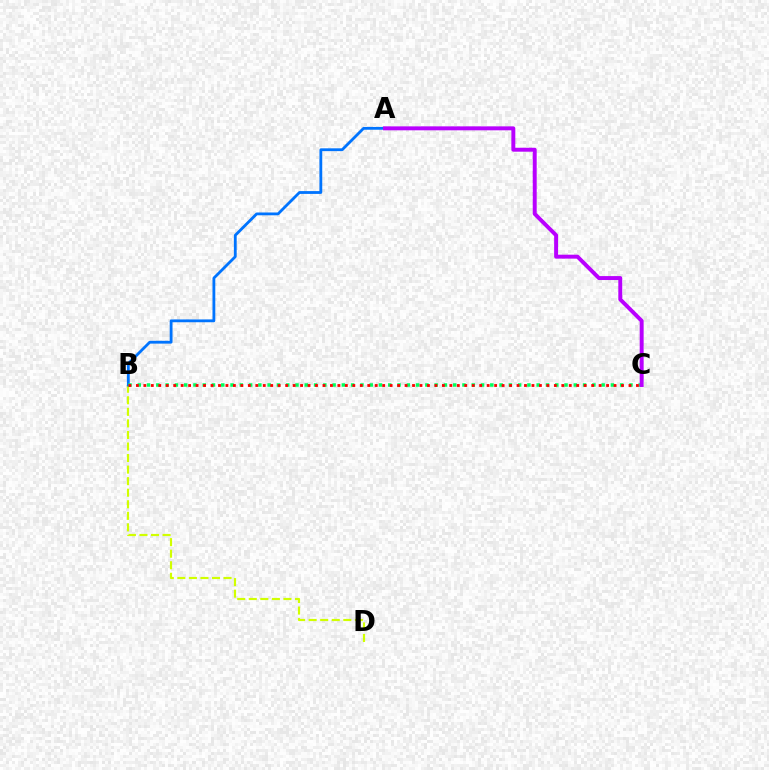{('B', 'D'): [{'color': '#d1ff00', 'line_style': 'dashed', 'thickness': 1.57}], ('A', 'B'): [{'color': '#0074ff', 'line_style': 'solid', 'thickness': 2.02}], ('B', 'C'): [{'color': '#00ff5c', 'line_style': 'dotted', 'thickness': 2.52}, {'color': '#ff0000', 'line_style': 'dotted', 'thickness': 2.03}], ('A', 'C'): [{'color': '#b900ff', 'line_style': 'solid', 'thickness': 2.84}]}